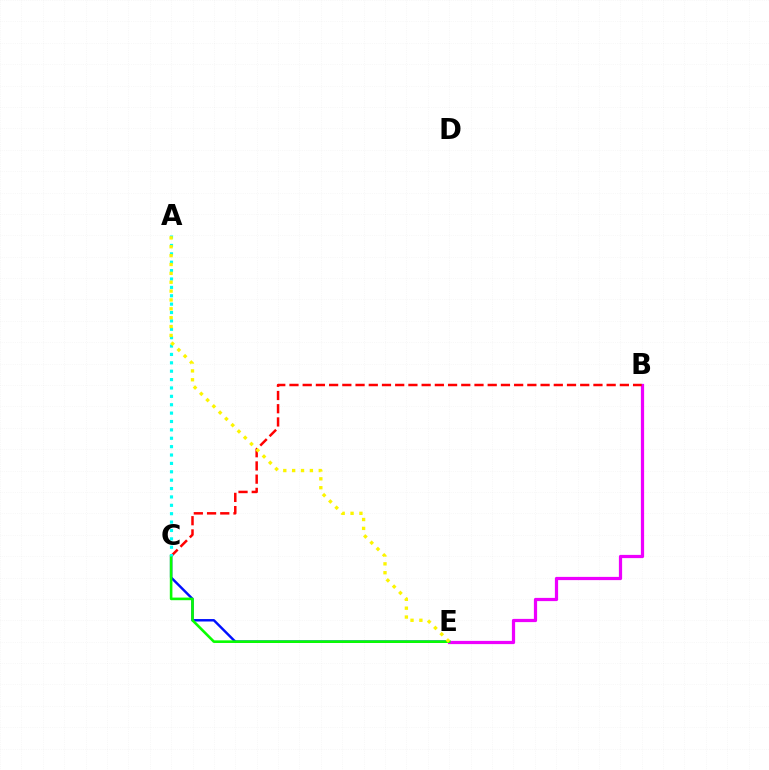{('C', 'E'): [{'color': '#0010ff', 'line_style': 'solid', 'thickness': 1.75}, {'color': '#08ff00', 'line_style': 'solid', 'thickness': 1.88}], ('B', 'E'): [{'color': '#ee00ff', 'line_style': 'solid', 'thickness': 2.32}], ('B', 'C'): [{'color': '#ff0000', 'line_style': 'dashed', 'thickness': 1.8}], ('A', 'C'): [{'color': '#00fff6', 'line_style': 'dotted', 'thickness': 2.28}], ('A', 'E'): [{'color': '#fcf500', 'line_style': 'dotted', 'thickness': 2.41}]}